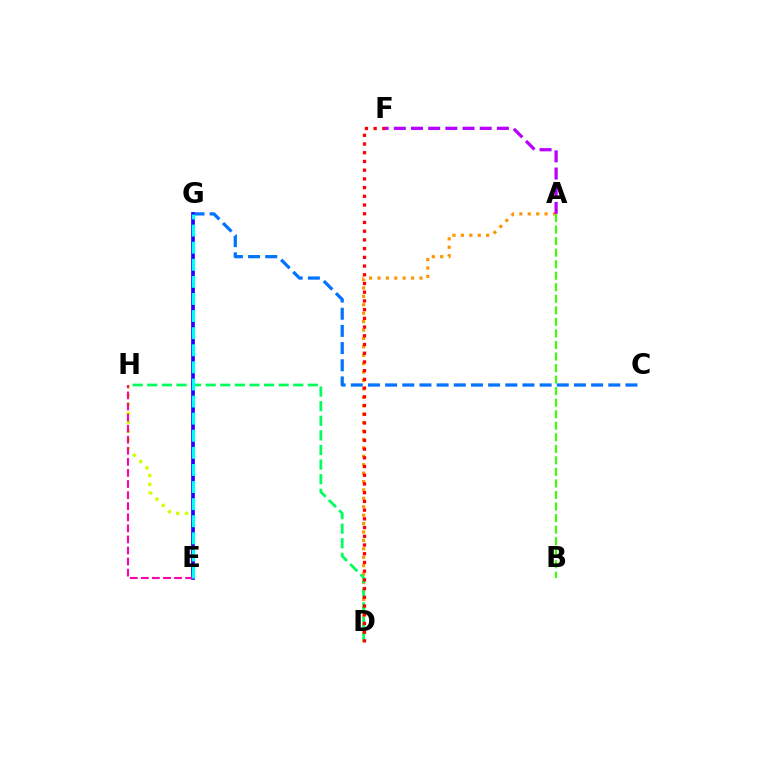{('E', 'H'): [{'color': '#d1ff00', 'line_style': 'dotted', 'thickness': 2.41}, {'color': '#ff00ac', 'line_style': 'dashed', 'thickness': 1.5}], ('A', 'D'): [{'color': '#ff9400', 'line_style': 'dotted', 'thickness': 2.29}], ('A', 'B'): [{'color': '#3dff00', 'line_style': 'dashed', 'thickness': 1.57}], ('C', 'G'): [{'color': '#0074ff', 'line_style': 'dashed', 'thickness': 2.33}], ('D', 'H'): [{'color': '#00ff5c', 'line_style': 'dashed', 'thickness': 1.98}], ('D', 'F'): [{'color': '#ff0000', 'line_style': 'dotted', 'thickness': 2.37}], ('E', 'G'): [{'color': '#2500ff', 'line_style': 'solid', 'thickness': 2.66}, {'color': '#00fff6', 'line_style': 'dashed', 'thickness': 2.32}], ('A', 'F'): [{'color': '#b900ff', 'line_style': 'dashed', 'thickness': 2.33}]}